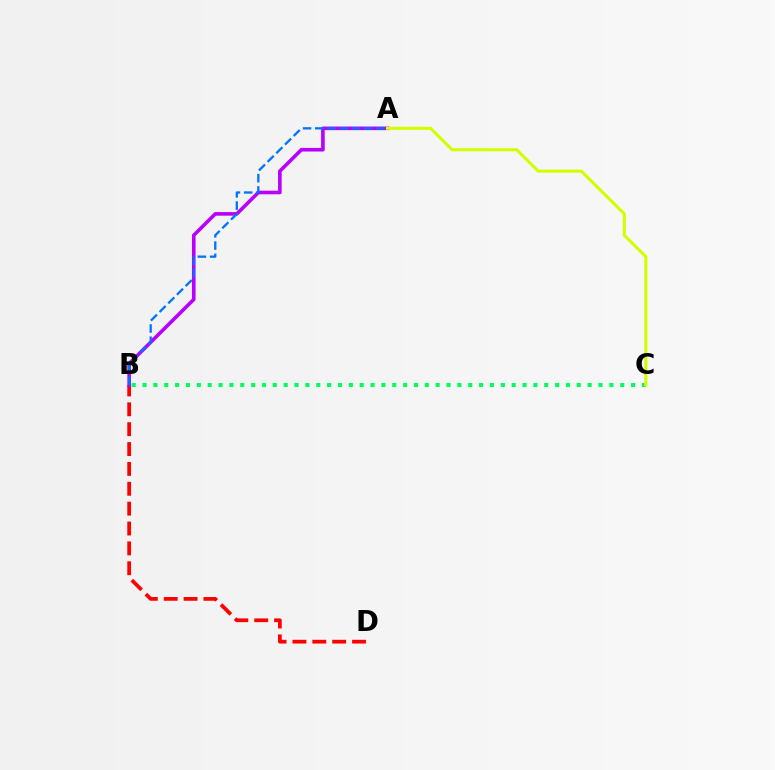{('B', 'D'): [{'color': '#ff0000', 'line_style': 'dashed', 'thickness': 2.7}], ('A', 'B'): [{'color': '#b900ff', 'line_style': 'solid', 'thickness': 2.6}, {'color': '#0074ff', 'line_style': 'dashed', 'thickness': 1.66}], ('B', 'C'): [{'color': '#00ff5c', 'line_style': 'dotted', 'thickness': 2.95}], ('A', 'C'): [{'color': '#d1ff00', 'line_style': 'solid', 'thickness': 2.21}]}